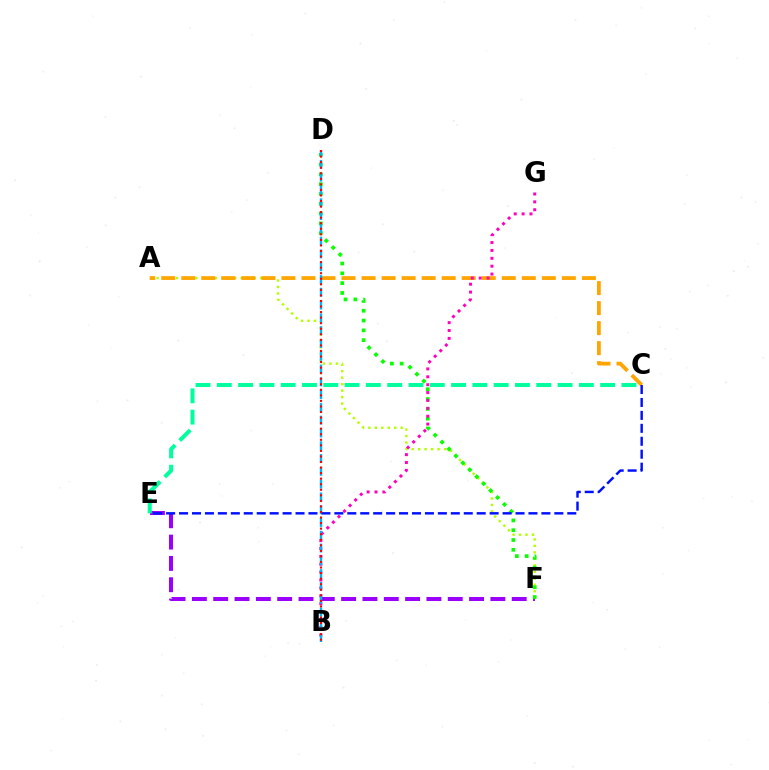{('E', 'F'): [{'color': '#9b00ff', 'line_style': 'dashed', 'thickness': 2.9}], ('A', 'F'): [{'color': '#b3ff00', 'line_style': 'dotted', 'thickness': 1.76}], ('D', 'F'): [{'color': '#08ff00', 'line_style': 'dotted', 'thickness': 2.66}], ('A', 'C'): [{'color': '#ffa500', 'line_style': 'dashed', 'thickness': 2.72}], ('B', 'G'): [{'color': '#ff00bd', 'line_style': 'dotted', 'thickness': 2.14}], ('B', 'D'): [{'color': '#00b5ff', 'line_style': 'dashed', 'thickness': 1.74}, {'color': '#ff0000', 'line_style': 'dotted', 'thickness': 1.51}], ('C', 'E'): [{'color': '#00ff9d', 'line_style': 'dashed', 'thickness': 2.89}, {'color': '#0010ff', 'line_style': 'dashed', 'thickness': 1.76}]}